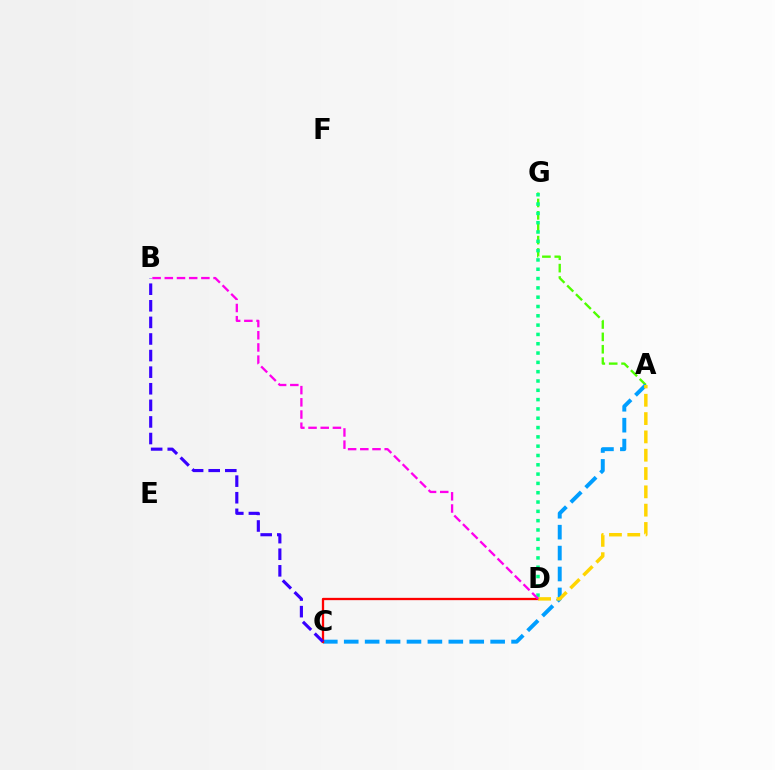{('A', 'G'): [{'color': '#4fff00', 'line_style': 'dashed', 'thickness': 1.68}], ('D', 'G'): [{'color': '#00ff86', 'line_style': 'dotted', 'thickness': 2.53}], ('A', 'C'): [{'color': '#009eff', 'line_style': 'dashed', 'thickness': 2.84}], ('C', 'D'): [{'color': '#ff0000', 'line_style': 'solid', 'thickness': 1.66}], ('B', 'C'): [{'color': '#3700ff', 'line_style': 'dashed', 'thickness': 2.25}], ('A', 'D'): [{'color': '#ffd500', 'line_style': 'dashed', 'thickness': 2.49}], ('B', 'D'): [{'color': '#ff00ed', 'line_style': 'dashed', 'thickness': 1.66}]}